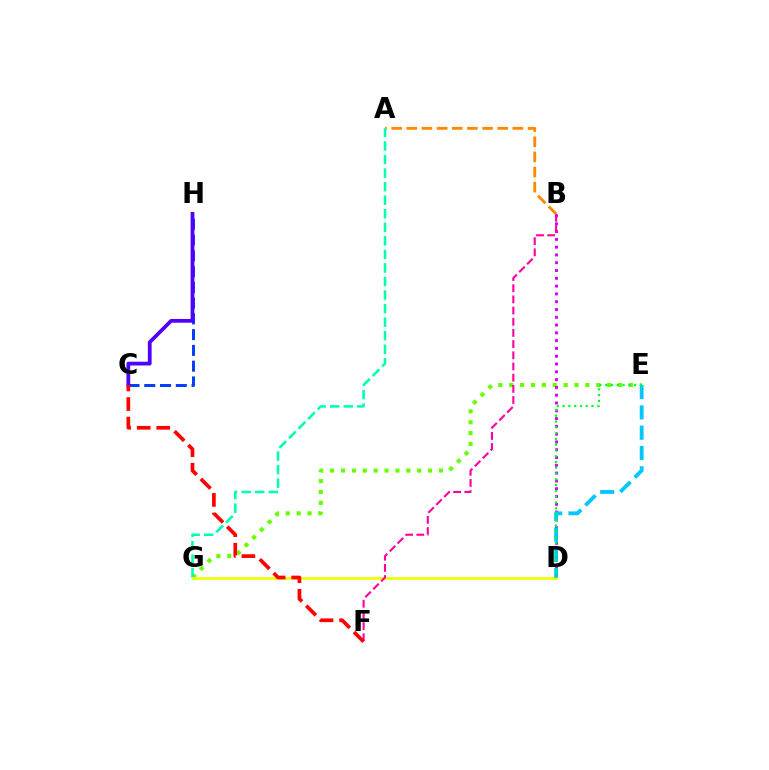{('C', 'H'): [{'color': '#003fff', 'line_style': 'dashed', 'thickness': 2.14}, {'color': '#4f00ff', 'line_style': 'solid', 'thickness': 2.71}], ('A', 'B'): [{'color': '#ff8800', 'line_style': 'dashed', 'thickness': 2.06}], ('E', 'G'): [{'color': '#66ff00', 'line_style': 'dotted', 'thickness': 2.96}], ('B', 'D'): [{'color': '#d600ff', 'line_style': 'dotted', 'thickness': 2.12}], ('A', 'G'): [{'color': '#00ffaf', 'line_style': 'dashed', 'thickness': 1.84}], ('D', 'G'): [{'color': '#eeff00', 'line_style': 'solid', 'thickness': 1.94}], ('B', 'F'): [{'color': '#ff00a0', 'line_style': 'dashed', 'thickness': 1.52}], ('D', 'E'): [{'color': '#00c7ff', 'line_style': 'dashed', 'thickness': 2.76}, {'color': '#00ff27', 'line_style': 'dotted', 'thickness': 1.57}], ('C', 'F'): [{'color': '#ff0000', 'line_style': 'dashed', 'thickness': 2.66}]}